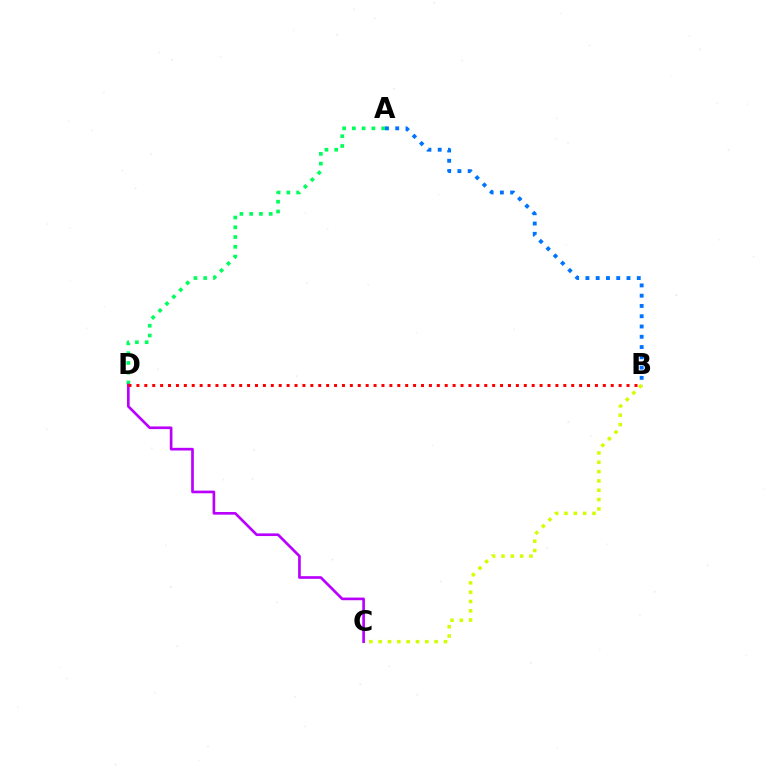{('A', 'D'): [{'color': '#00ff5c', 'line_style': 'dotted', 'thickness': 2.65}], ('A', 'B'): [{'color': '#0074ff', 'line_style': 'dotted', 'thickness': 2.79}], ('B', 'C'): [{'color': '#d1ff00', 'line_style': 'dotted', 'thickness': 2.53}], ('C', 'D'): [{'color': '#b900ff', 'line_style': 'solid', 'thickness': 1.92}], ('B', 'D'): [{'color': '#ff0000', 'line_style': 'dotted', 'thickness': 2.15}]}